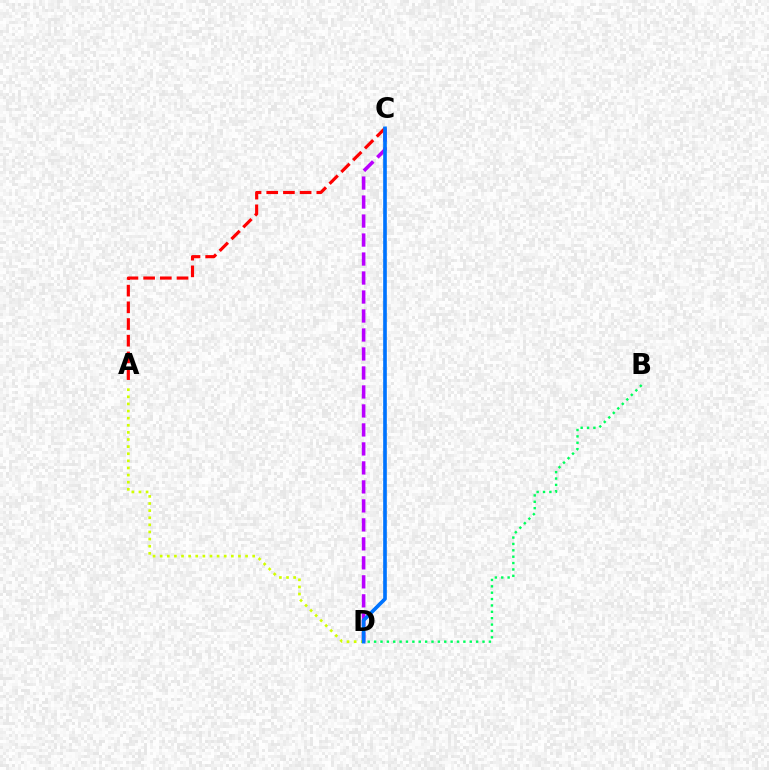{('C', 'D'): [{'color': '#b900ff', 'line_style': 'dashed', 'thickness': 2.58}, {'color': '#0074ff', 'line_style': 'solid', 'thickness': 2.63}], ('A', 'D'): [{'color': '#d1ff00', 'line_style': 'dotted', 'thickness': 1.93}], ('A', 'C'): [{'color': '#ff0000', 'line_style': 'dashed', 'thickness': 2.27}], ('B', 'D'): [{'color': '#00ff5c', 'line_style': 'dotted', 'thickness': 1.73}]}